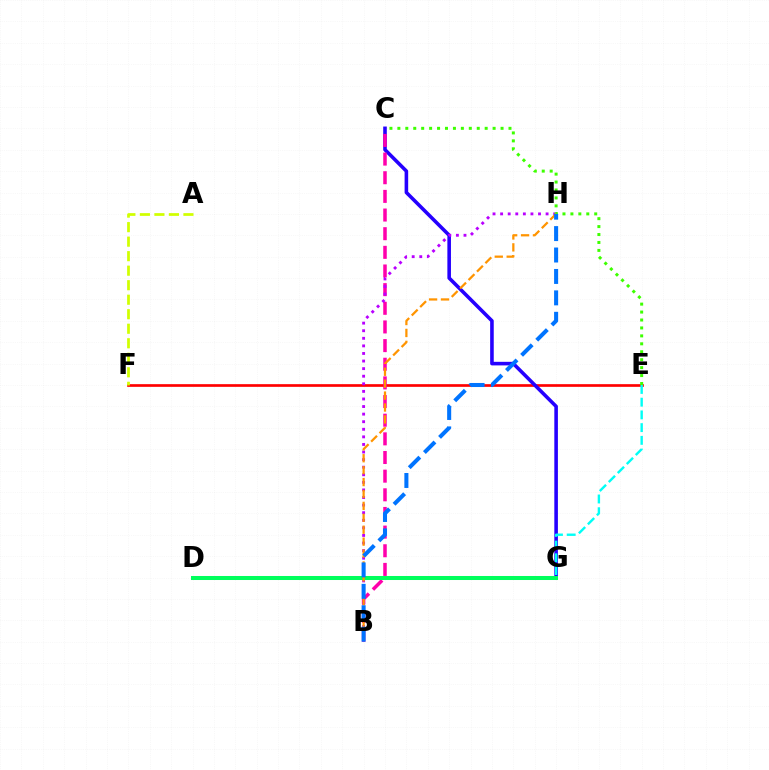{('E', 'F'): [{'color': '#ff0000', 'line_style': 'solid', 'thickness': 1.93}], ('C', 'G'): [{'color': '#2500ff', 'line_style': 'solid', 'thickness': 2.58}], ('B', 'C'): [{'color': '#ff00ac', 'line_style': 'dashed', 'thickness': 2.53}], ('E', 'G'): [{'color': '#00fff6', 'line_style': 'dashed', 'thickness': 1.73}], ('A', 'F'): [{'color': '#d1ff00', 'line_style': 'dashed', 'thickness': 1.97}], ('B', 'H'): [{'color': '#b900ff', 'line_style': 'dotted', 'thickness': 2.06}, {'color': '#ff9400', 'line_style': 'dashed', 'thickness': 1.62}, {'color': '#0074ff', 'line_style': 'dashed', 'thickness': 2.91}], ('C', 'E'): [{'color': '#3dff00', 'line_style': 'dotted', 'thickness': 2.16}], ('D', 'G'): [{'color': '#00ff5c', 'line_style': 'solid', 'thickness': 2.9}]}